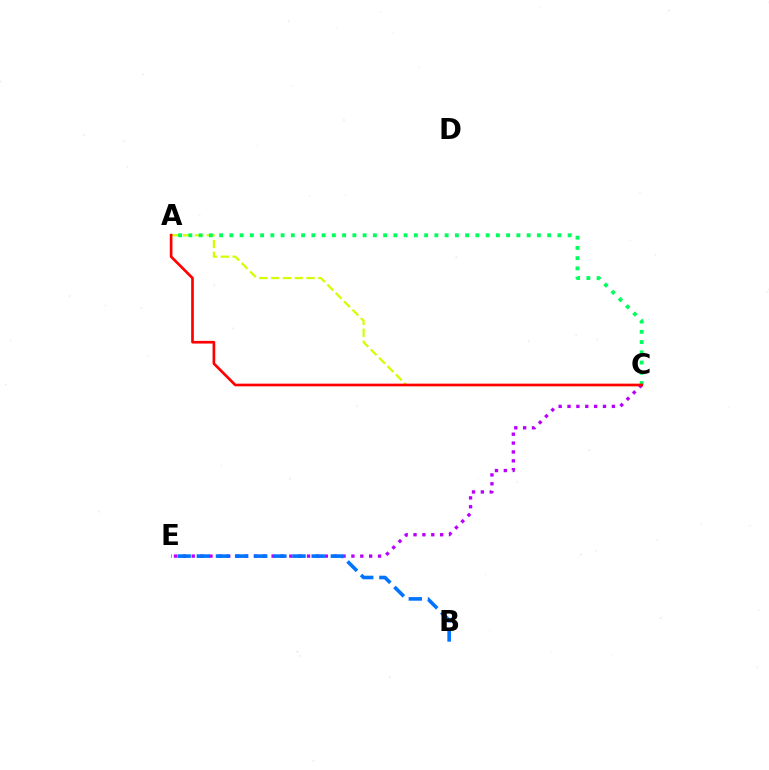{('A', 'C'): [{'color': '#d1ff00', 'line_style': 'dashed', 'thickness': 1.61}, {'color': '#00ff5c', 'line_style': 'dotted', 'thickness': 2.79}, {'color': '#ff0000', 'line_style': 'solid', 'thickness': 1.93}], ('C', 'E'): [{'color': '#b900ff', 'line_style': 'dotted', 'thickness': 2.41}], ('B', 'E'): [{'color': '#0074ff', 'line_style': 'dashed', 'thickness': 2.6}]}